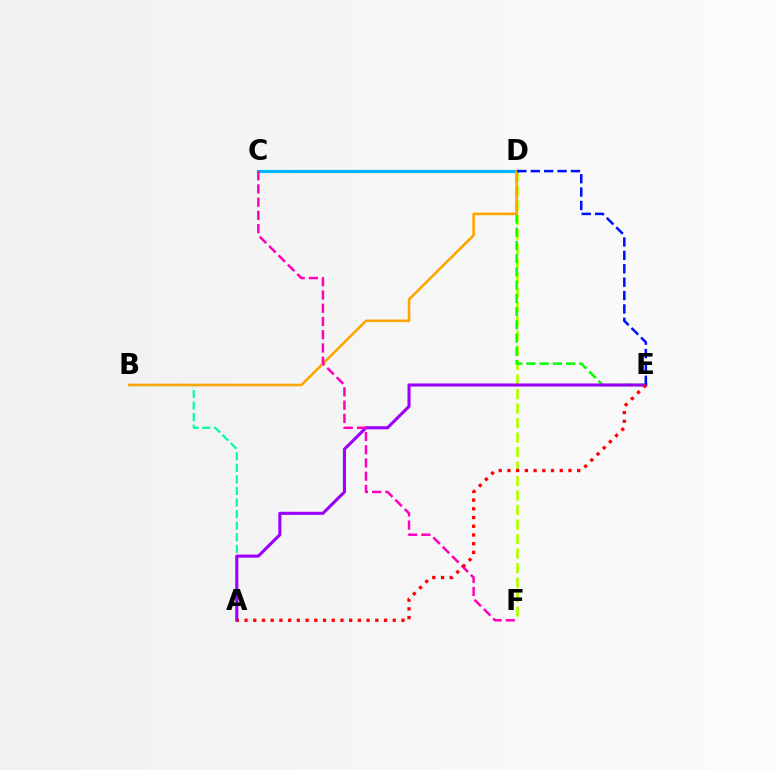{('A', 'B'): [{'color': '#00ff9d', 'line_style': 'dashed', 'thickness': 1.57}], ('D', 'F'): [{'color': '#b3ff00', 'line_style': 'dashed', 'thickness': 1.97}], ('C', 'D'): [{'color': '#00b5ff', 'line_style': 'solid', 'thickness': 2.27}], ('D', 'E'): [{'color': '#08ff00', 'line_style': 'dashed', 'thickness': 1.8}, {'color': '#0010ff', 'line_style': 'dashed', 'thickness': 1.82}], ('A', 'E'): [{'color': '#9b00ff', 'line_style': 'solid', 'thickness': 2.22}, {'color': '#ff0000', 'line_style': 'dotted', 'thickness': 2.37}], ('B', 'D'): [{'color': '#ffa500', 'line_style': 'solid', 'thickness': 1.87}], ('C', 'F'): [{'color': '#ff00bd', 'line_style': 'dashed', 'thickness': 1.8}]}